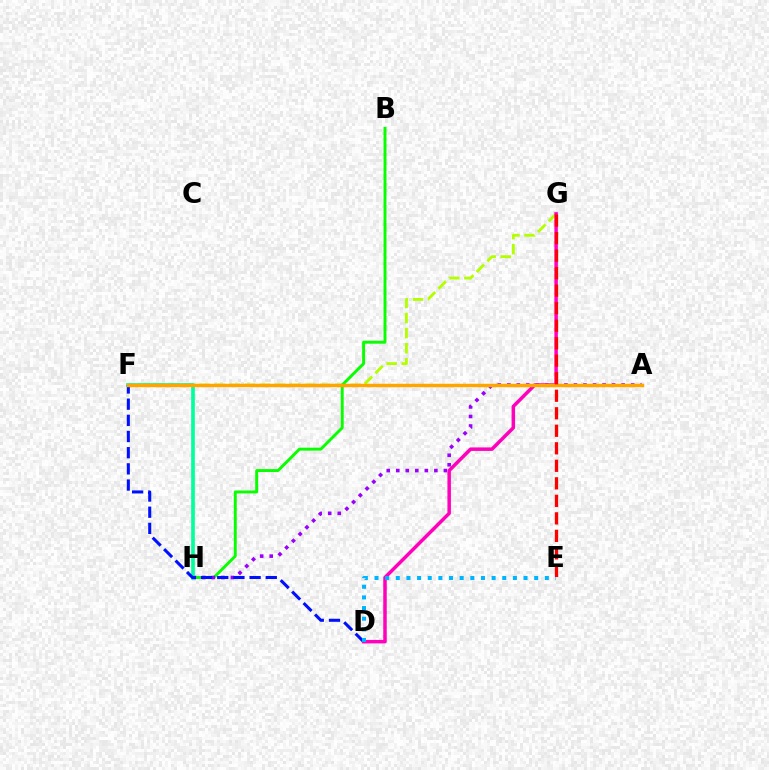{('F', 'G'): [{'color': '#b3ff00', 'line_style': 'dashed', 'thickness': 2.05}], ('B', 'H'): [{'color': '#08ff00', 'line_style': 'solid', 'thickness': 2.11}], ('A', 'H'): [{'color': '#9b00ff', 'line_style': 'dotted', 'thickness': 2.59}], ('F', 'H'): [{'color': '#00ff9d', 'line_style': 'solid', 'thickness': 2.63}], ('D', 'F'): [{'color': '#0010ff', 'line_style': 'dashed', 'thickness': 2.2}], ('D', 'G'): [{'color': '#ff00bd', 'line_style': 'solid', 'thickness': 2.51}], ('A', 'F'): [{'color': '#ffa500', 'line_style': 'solid', 'thickness': 2.48}], ('D', 'E'): [{'color': '#00b5ff', 'line_style': 'dotted', 'thickness': 2.89}], ('E', 'G'): [{'color': '#ff0000', 'line_style': 'dashed', 'thickness': 2.38}]}